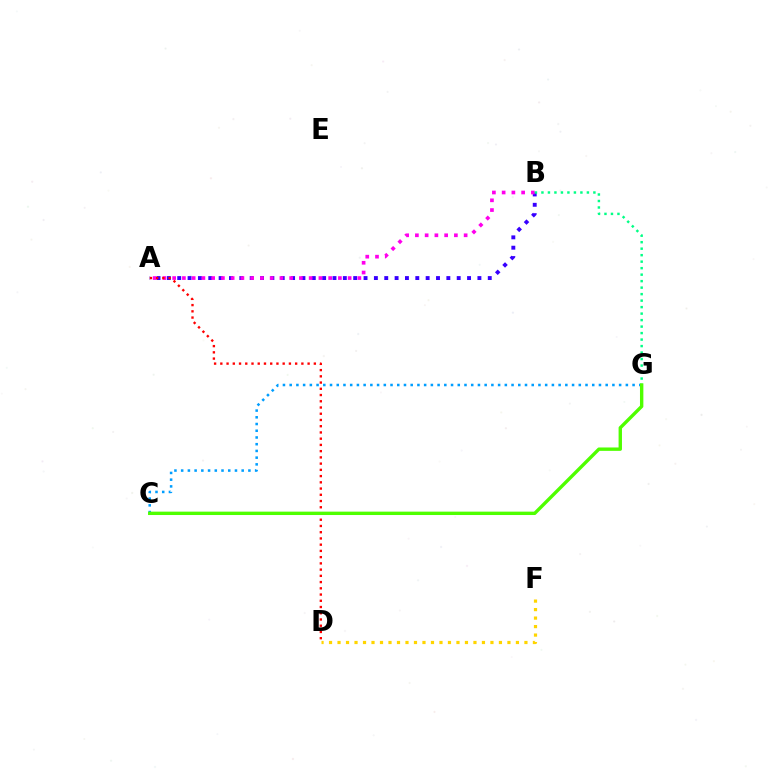{('A', 'B'): [{'color': '#3700ff', 'line_style': 'dotted', 'thickness': 2.81}, {'color': '#ff00ed', 'line_style': 'dotted', 'thickness': 2.65}], ('A', 'D'): [{'color': '#ff0000', 'line_style': 'dotted', 'thickness': 1.69}], ('C', 'G'): [{'color': '#009eff', 'line_style': 'dotted', 'thickness': 1.83}, {'color': '#4fff00', 'line_style': 'solid', 'thickness': 2.44}], ('B', 'G'): [{'color': '#00ff86', 'line_style': 'dotted', 'thickness': 1.76}], ('D', 'F'): [{'color': '#ffd500', 'line_style': 'dotted', 'thickness': 2.31}]}